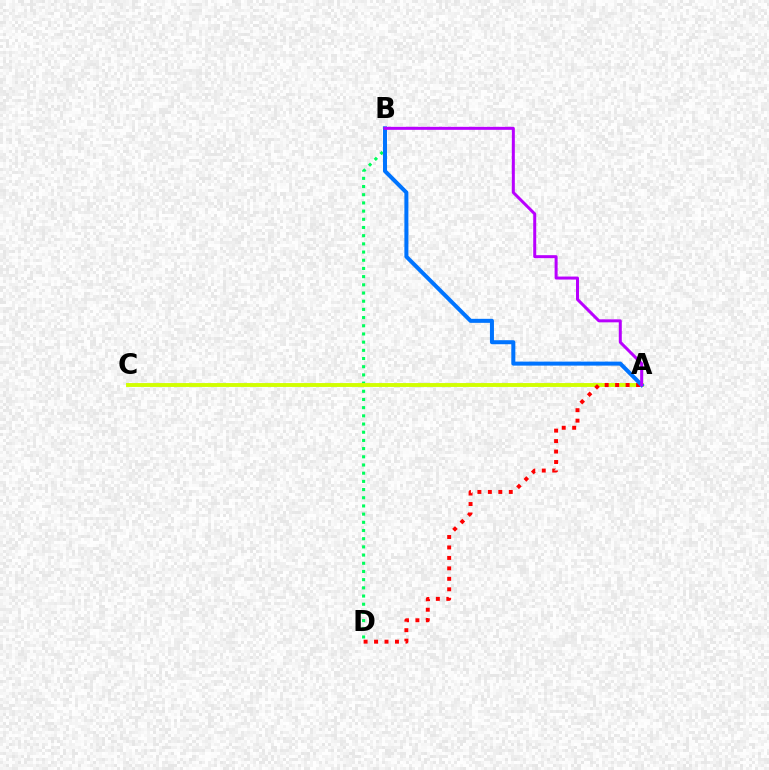{('B', 'D'): [{'color': '#00ff5c', 'line_style': 'dotted', 'thickness': 2.23}], ('A', 'C'): [{'color': '#d1ff00', 'line_style': 'solid', 'thickness': 2.79}], ('A', 'D'): [{'color': '#ff0000', 'line_style': 'dotted', 'thickness': 2.84}], ('A', 'B'): [{'color': '#0074ff', 'line_style': 'solid', 'thickness': 2.89}, {'color': '#b900ff', 'line_style': 'solid', 'thickness': 2.16}]}